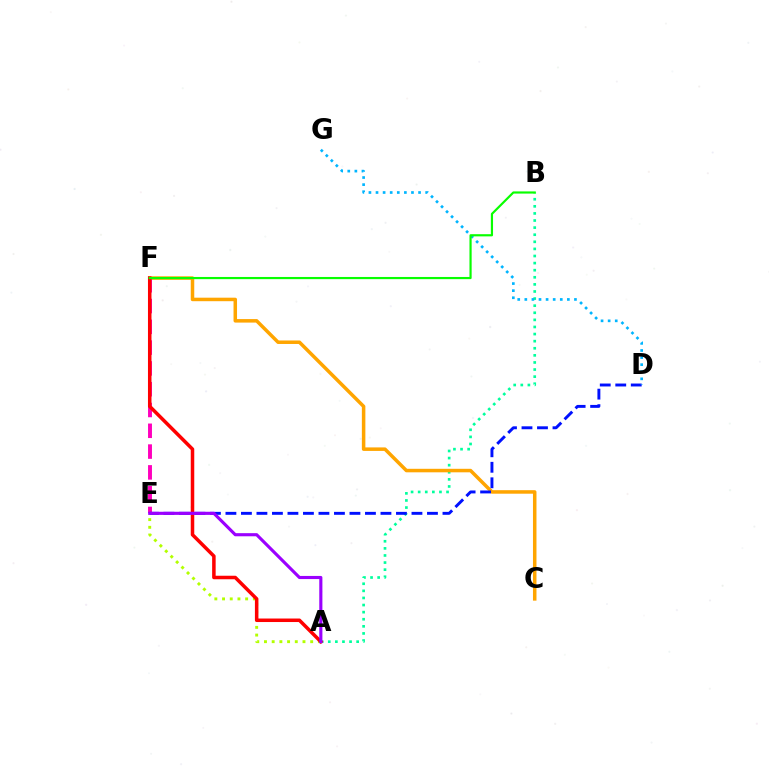{('A', 'B'): [{'color': '#00ff9d', 'line_style': 'dotted', 'thickness': 1.93}], ('C', 'F'): [{'color': '#ffa500', 'line_style': 'solid', 'thickness': 2.53}], ('E', 'F'): [{'color': '#ff00bd', 'line_style': 'dashed', 'thickness': 2.82}], ('D', 'E'): [{'color': '#0010ff', 'line_style': 'dashed', 'thickness': 2.11}], ('A', 'E'): [{'color': '#b3ff00', 'line_style': 'dotted', 'thickness': 2.09}, {'color': '#9b00ff', 'line_style': 'solid', 'thickness': 2.25}], ('A', 'F'): [{'color': '#ff0000', 'line_style': 'solid', 'thickness': 2.53}], ('D', 'G'): [{'color': '#00b5ff', 'line_style': 'dotted', 'thickness': 1.93}], ('B', 'F'): [{'color': '#08ff00', 'line_style': 'solid', 'thickness': 1.57}]}